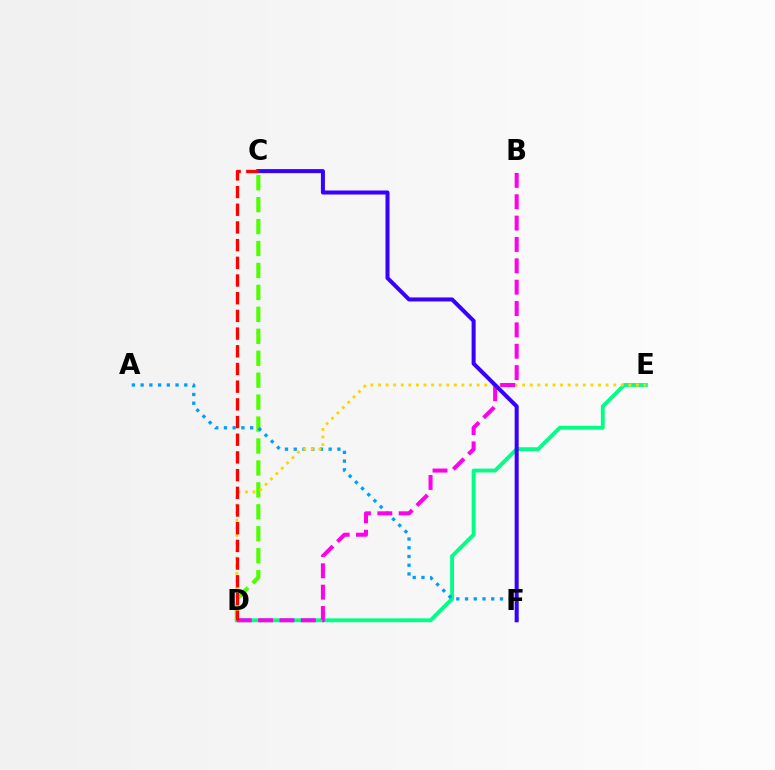{('C', 'D'): [{'color': '#4fff00', 'line_style': 'dashed', 'thickness': 2.98}, {'color': '#ff0000', 'line_style': 'dashed', 'thickness': 2.4}], ('D', 'E'): [{'color': '#00ff86', 'line_style': 'solid', 'thickness': 2.79}, {'color': '#ffd500', 'line_style': 'dotted', 'thickness': 2.06}], ('A', 'F'): [{'color': '#009eff', 'line_style': 'dotted', 'thickness': 2.37}], ('B', 'D'): [{'color': '#ff00ed', 'line_style': 'dashed', 'thickness': 2.9}], ('C', 'F'): [{'color': '#3700ff', 'line_style': 'solid', 'thickness': 2.9}]}